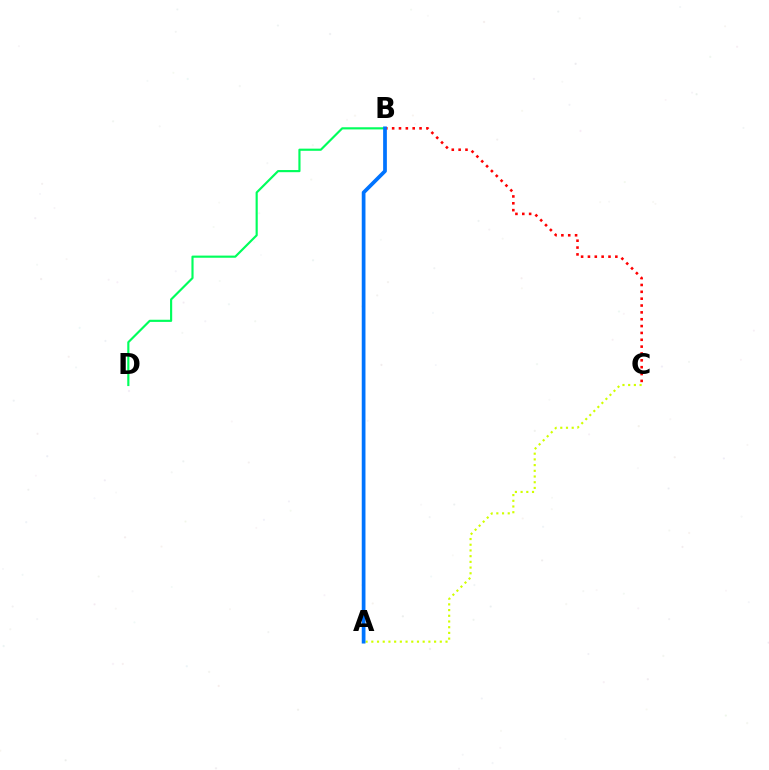{('A', 'B'): [{'color': '#b900ff', 'line_style': 'solid', 'thickness': 1.5}, {'color': '#0074ff', 'line_style': 'solid', 'thickness': 2.68}], ('B', 'D'): [{'color': '#00ff5c', 'line_style': 'solid', 'thickness': 1.55}], ('A', 'C'): [{'color': '#d1ff00', 'line_style': 'dotted', 'thickness': 1.55}], ('B', 'C'): [{'color': '#ff0000', 'line_style': 'dotted', 'thickness': 1.86}]}